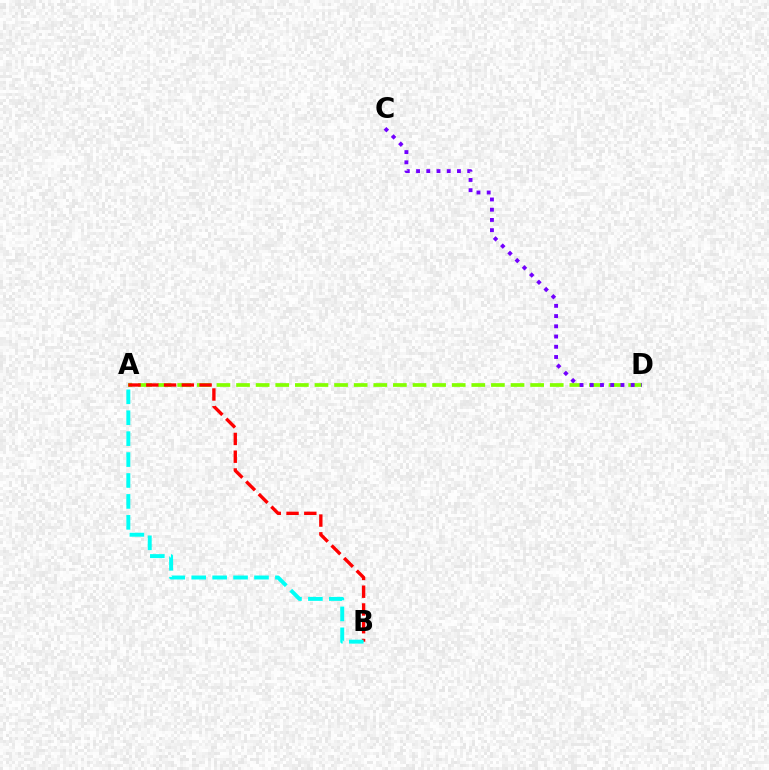{('A', 'D'): [{'color': '#84ff00', 'line_style': 'dashed', 'thickness': 2.66}], ('A', 'B'): [{'color': '#ff0000', 'line_style': 'dashed', 'thickness': 2.41}, {'color': '#00fff6', 'line_style': 'dashed', 'thickness': 2.84}], ('C', 'D'): [{'color': '#7200ff', 'line_style': 'dotted', 'thickness': 2.78}]}